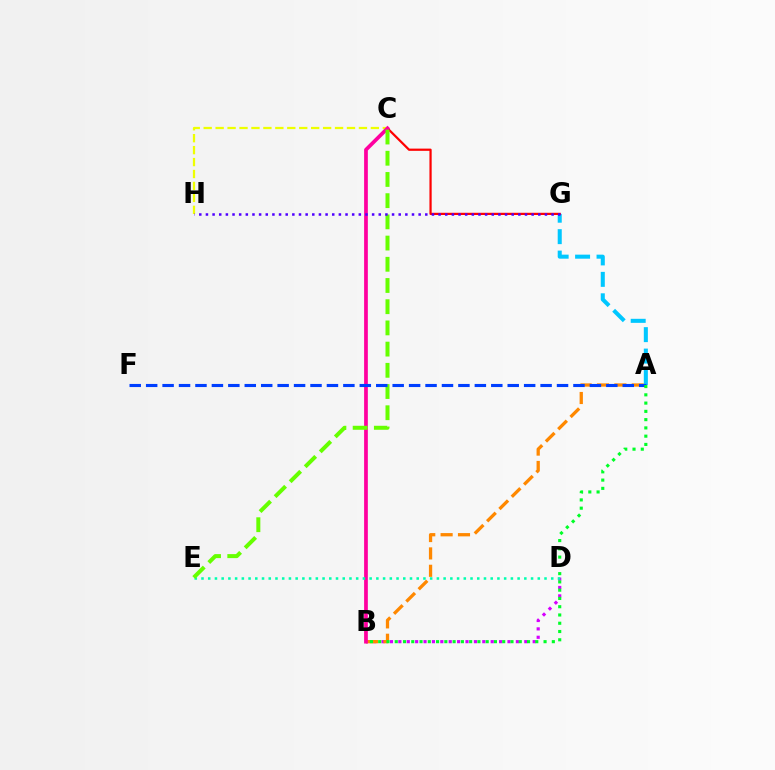{('B', 'D'): [{'color': '#d600ff', 'line_style': 'dotted', 'thickness': 2.28}], ('C', 'H'): [{'color': '#eeff00', 'line_style': 'dashed', 'thickness': 1.62}], ('A', 'B'): [{'color': '#ff8800', 'line_style': 'dashed', 'thickness': 2.36}, {'color': '#00ff27', 'line_style': 'dotted', 'thickness': 2.25}], ('A', 'G'): [{'color': '#00c7ff', 'line_style': 'dashed', 'thickness': 2.91}], ('C', 'G'): [{'color': '#ff0000', 'line_style': 'solid', 'thickness': 1.6}], ('B', 'C'): [{'color': '#ff00a0', 'line_style': 'solid', 'thickness': 2.68}], ('D', 'E'): [{'color': '#00ffaf', 'line_style': 'dotted', 'thickness': 1.83}], ('C', 'E'): [{'color': '#66ff00', 'line_style': 'dashed', 'thickness': 2.88}], ('G', 'H'): [{'color': '#4f00ff', 'line_style': 'dotted', 'thickness': 1.81}], ('A', 'F'): [{'color': '#003fff', 'line_style': 'dashed', 'thickness': 2.23}]}